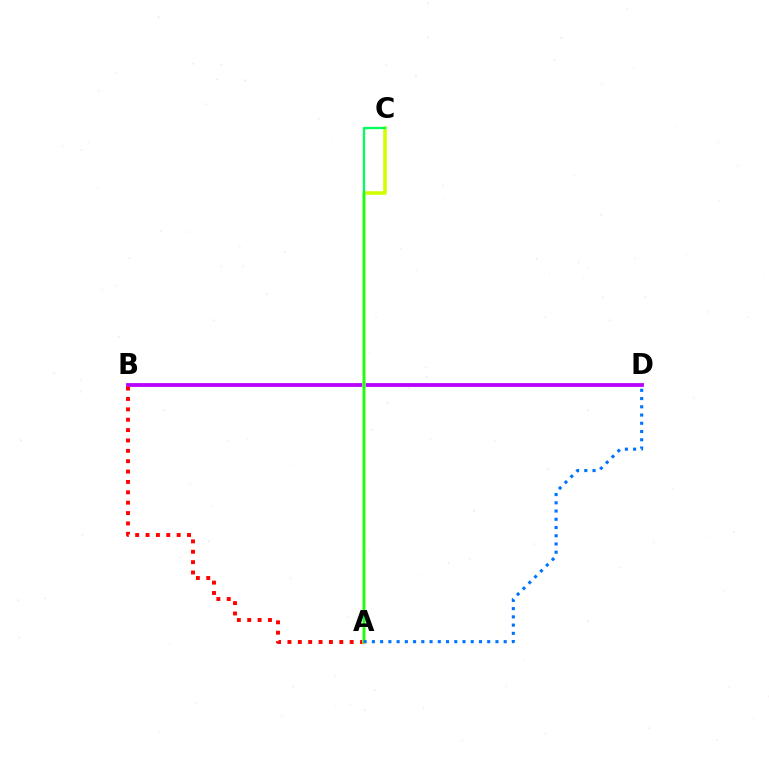{('B', 'D'): [{'color': '#b900ff', 'line_style': 'solid', 'thickness': 2.73}], ('A', 'B'): [{'color': '#ff0000', 'line_style': 'dotted', 'thickness': 2.82}], ('A', 'C'): [{'color': '#d1ff00', 'line_style': 'solid', 'thickness': 2.56}, {'color': '#00ff5c', 'line_style': 'solid', 'thickness': 1.63}], ('A', 'D'): [{'color': '#0074ff', 'line_style': 'dotted', 'thickness': 2.24}]}